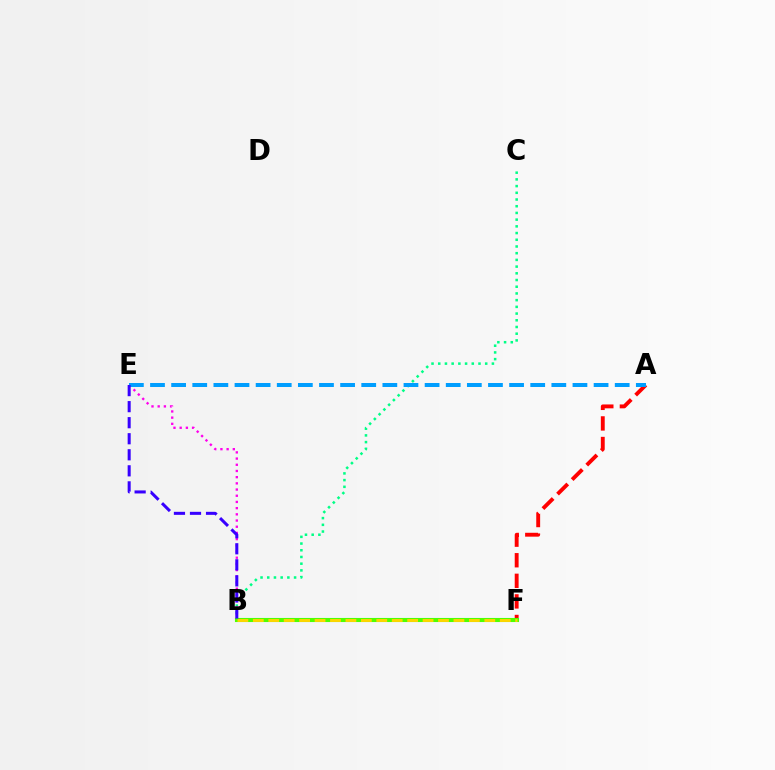{('B', 'C'): [{'color': '#00ff86', 'line_style': 'dotted', 'thickness': 1.82}], ('A', 'F'): [{'color': '#ff0000', 'line_style': 'dashed', 'thickness': 2.8}], ('B', 'E'): [{'color': '#ff00ed', 'line_style': 'dotted', 'thickness': 1.68}, {'color': '#3700ff', 'line_style': 'dashed', 'thickness': 2.18}], ('A', 'E'): [{'color': '#009eff', 'line_style': 'dashed', 'thickness': 2.87}], ('B', 'F'): [{'color': '#4fff00', 'line_style': 'solid', 'thickness': 2.94}, {'color': '#ffd500', 'line_style': 'dashed', 'thickness': 2.1}]}